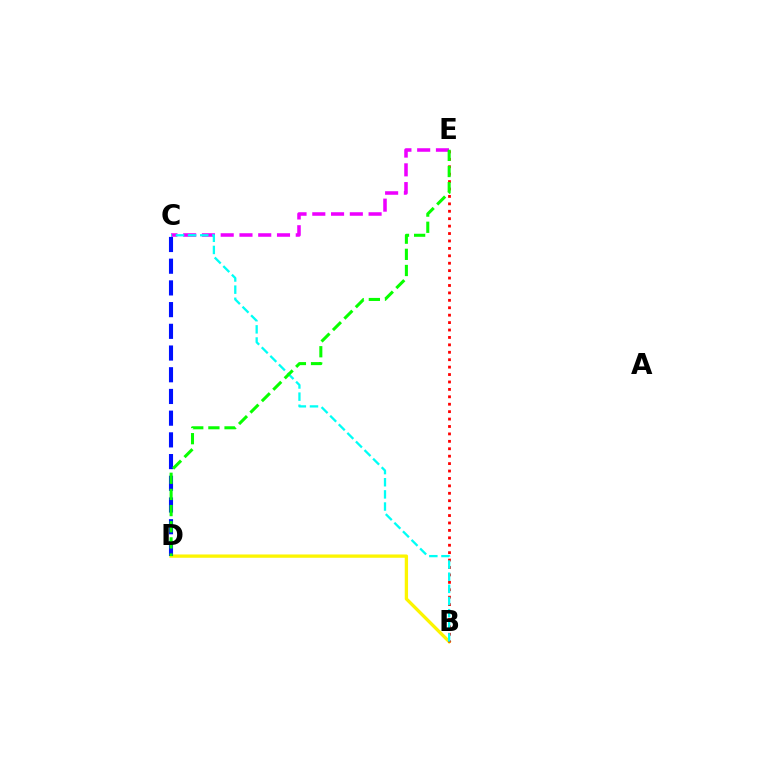{('B', 'D'): [{'color': '#fcf500', 'line_style': 'solid', 'thickness': 2.37}], ('C', 'E'): [{'color': '#ee00ff', 'line_style': 'dashed', 'thickness': 2.55}], ('B', 'E'): [{'color': '#ff0000', 'line_style': 'dotted', 'thickness': 2.02}], ('B', 'C'): [{'color': '#00fff6', 'line_style': 'dashed', 'thickness': 1.65}], ('C', 'D'): [{'color': '#0010ff', 'line_style': 'dashed', 'thickness': 2.95}], ('D', 'E'): [{'color': '#08ff00', 'line_style': 'dashed', 'thickness': 2.19}]}